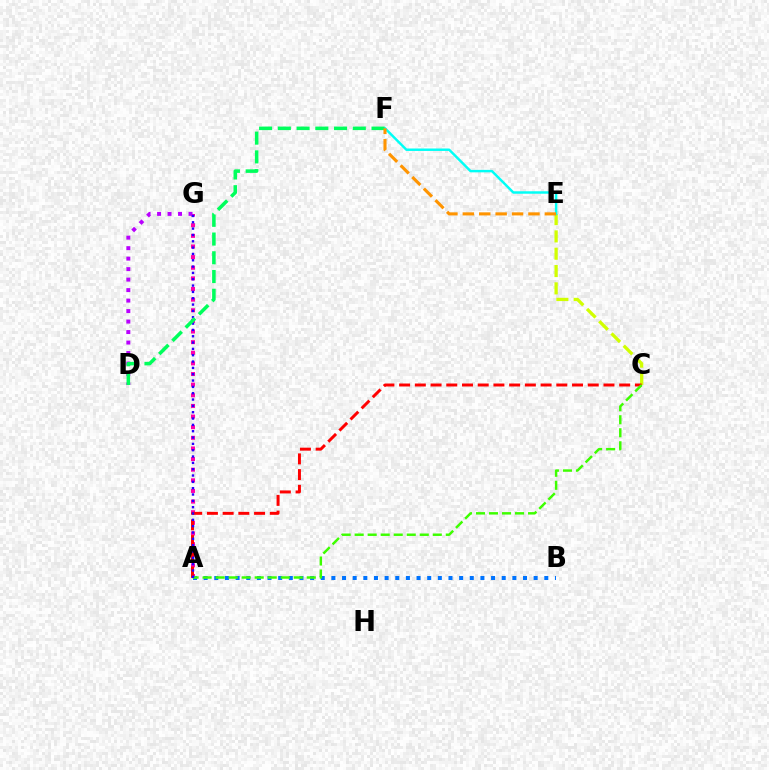{('A', 'G'): [{'color': '#ff00ac', 'line_style': 'dotted', 'thickness': 2.89}, {'color': '#2500ff', 'line_style': 'dotted', 'thickness': 1.72}], ('C', 'E'): [{'color': '#d1ff00', 'line_style': 'dashed', 'thickness': 2.35}], ('A', 'C'): [{'color': '#ff0000', 'line_style': 'dashed', 'thickness': 2.14}, {'color': '#3dff00', 'line_style': 'dashed', 'thickness': 1.77}], ('D', 'G'): [{'color': '#b900ff', 'line_style': 'dotted', 'thickness': 2.85}], ('A', 'B'): [{'color': '#0074ff', 'line_style': 'dotted', 'thickness': 2.89}], ('E', 'F'): [{'color': '#00fff6', 'line_style': 'solid', 'thickness': 1.77}, {'color': '#ff9400', 'line_style': 'dashed', 'thickness': 2.23}], ('D', 'F'): [{'color': '#00ff5c', 'line_style': 'dashed', 'thickness': 2.55}]}